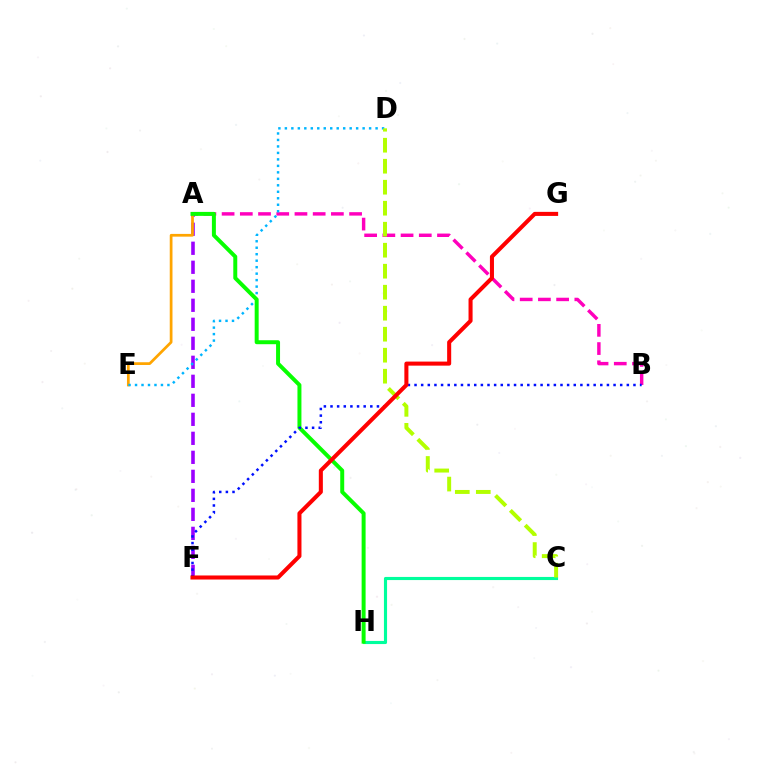{('A', 'B'): [{'color': '#ff00bd', 'line_style': 'dashed', 'thickness': 2.47}], ('A', 'F'): [{'color': '#9b00ff', 'line_style': 'dashed', 'thickness': 2.58}], ('A', 'E'): [{'color': '#ffa500', 'line_style': 'solid', 'thickness': 1.97}], ('C', 'H'): [{'color': '#00ff9d', 'line_style': 'solid', 'thickness': 2.25}], ('D', 'E'): [{'color': '#00b5ff', 'line_style': 'dotted', 'thickness': 1.76}], ('A', 'H'): [{'color': '#08ff00', 'line_style': 'solid', 'thickness': 2.86}], ('C', 'D'): [{'color': '#b3ff00', 'line_style': 'dashed', 'thickness': 2.85}], ('B', 'F'): [{'color': '#0010ff', 'line_style': 'dotted', 'thickness': 1.8}], ('F', 'G'): [{'color': '#ff0000', 'line_style': 'solid', 'thickness': 2.92}]}